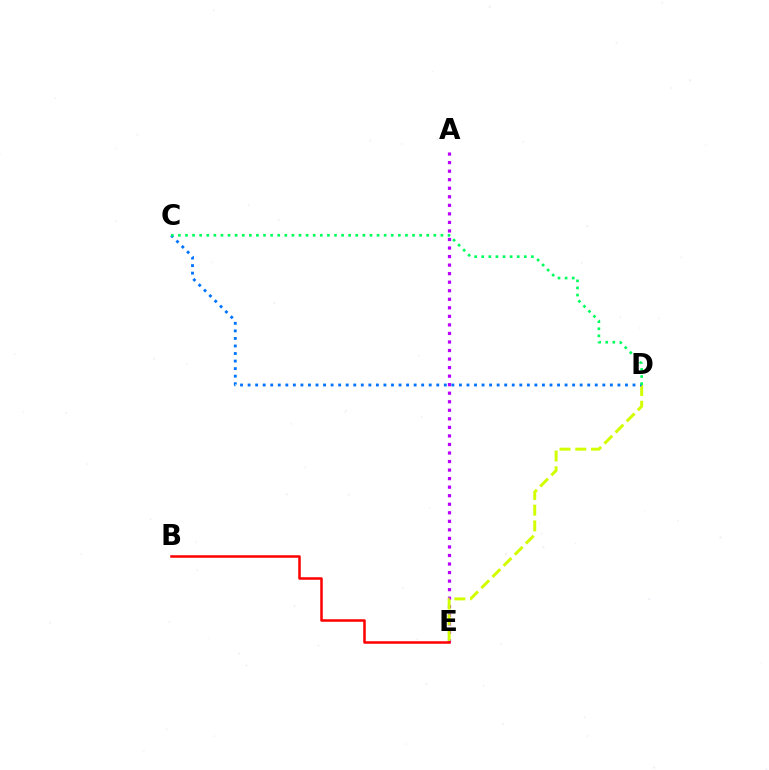{('A', 'E'): [{'color': '#b900ff', 'line_style': 'dotted', 'thickness': 2.32}], ('B', 'E'): [{'color': '#ff0000', 'line_style': 'solid', 'thickness': 1.81}], ('D', 'E'): [{'color': '#d1ff00', 'line_style': 'dashed', 'thickness': 2.14}], ('C', 'D'): [{'color': '#0074ff', 'line_style': 'dotted', 'thickness': 2.05}, {'color': '#00ff5c', 'line_style': 'dotted', 'thickness': 1.93}]}